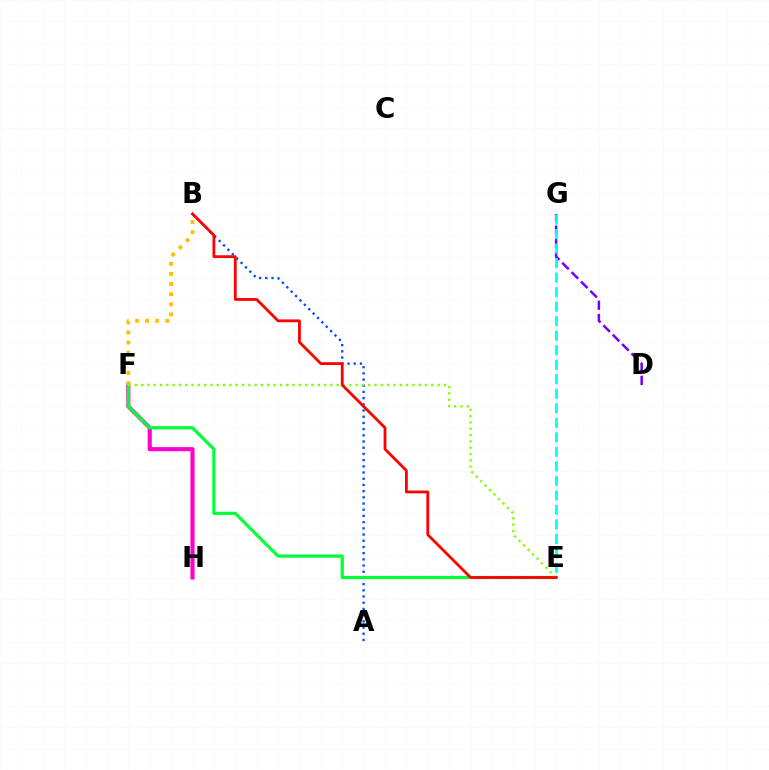{('F', 'H'): [{'color': '#ff00cf', 'line_style': 'solid', 'thickness': 2.96}], ('D', 'G'): [{'color': '#7200ff', 'line_style': 'dashed', 'thickness': 1.8}], ('A', 'B'): [{'color': '#004bff', 'line_style': 'dotted', 'thickness': 1.68}], ('E', 'F'): [{'color': '#00ff39', 'line_style': 'solid', 'thickness': 2.31}, {'color': '#84ff00', 'line_style': 'dotted', 'thickness': 1.71}], ('E', 'G'): [{'color': '#00fff6', 'line_style': 'dashed', 'thickness': 1.97}], ('B', 'F'): [{'color': '#ffbd00', 'line_style': 'dotted', 'thickness': 2.75}], ('B', 'E'): [{'color': '#ff0000', 'line_style': 'solid', 'thickness': 2.02}]}